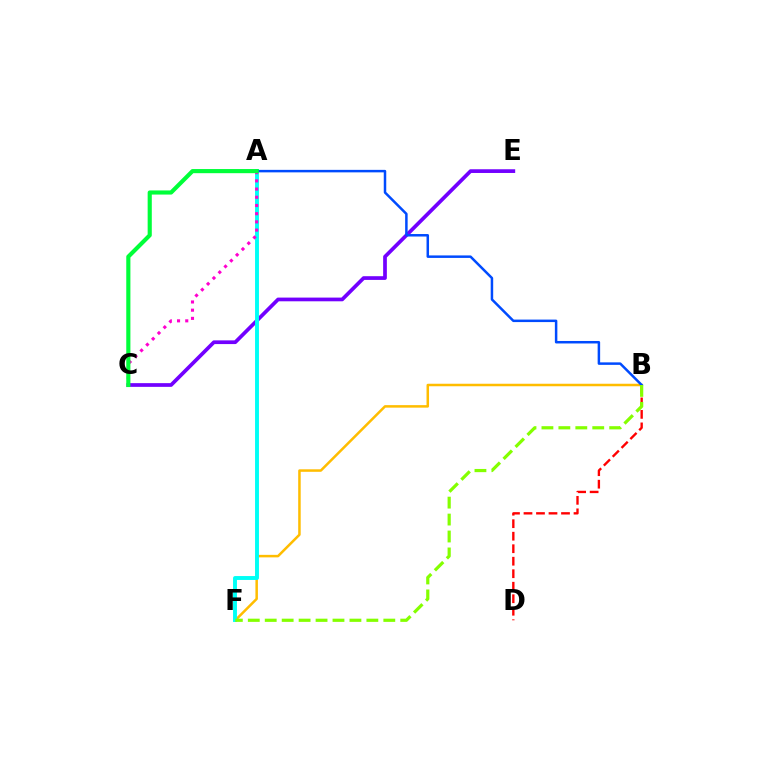{('B', 'F'): [{'color': '#ffbd00', 'line_style': 'solid', 'thickness': 1.81}, {'color': '#84ff00', 'line_style': 'dashed', 'thickness': 2.3}], ('C', 'E'): [{'color': '#7200ff', 'line_style': 'solid', 'thickness': 2.67}], ('B', 'D'): [{'color': '#ff0000', 'line_style': 'dashed', 'thickness': 1.7}], ('A', 'F'): [{'color': '#00fff6', 'line_style': 'solid', 'thickness': 2.81}], ('A', 'C'): [{'color': '#ff00cf', 'line_style': 'dotted', 'thickness': 2.23}, {'color': '#00ff39', 'line_style': 'solid', 'thickness': 2.98}], ('A', 'B'): [{'color': '#004bff', 'line_style': 'solid', 'thickness': 1.8}]}